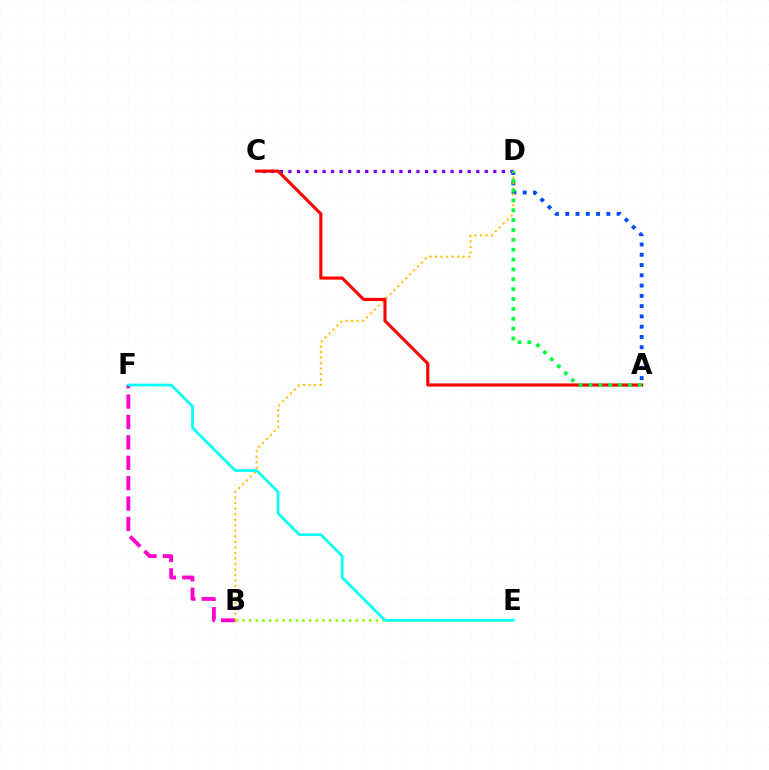{('B', 'E'): [{'color': '#84ff00', 'line_style': 'dotted', 'thickness': 1.81}], ('C', 'D'): [{'color': '#7200ff', 'line_style': 'dotted', 'thickness': 2.32}], ('A', 'D'): [{'color': '#004bff', 'line_style': 'dotted', 'thickness': 2.79}, {'color': '#00ff39', 'line_style': 'dotted', 'thickness': 2.68}], ('B', 'F'): [{'color': '#ff00cf', 'line_style': 'dashed', 'thickness': 2.77}], ('B', 'D'): [{'color': '#ffbd00', 'line_style': 'dotted', 'thickness': 1.5}], ('A', 'C'): [{'color': '#ff0000', 'line_style': 'solid', 'thickness': 2.25}], ('E', 'F'): [{'color': '#00fff6', 'line_style': 'solid', 'thickness': 1.94}]}